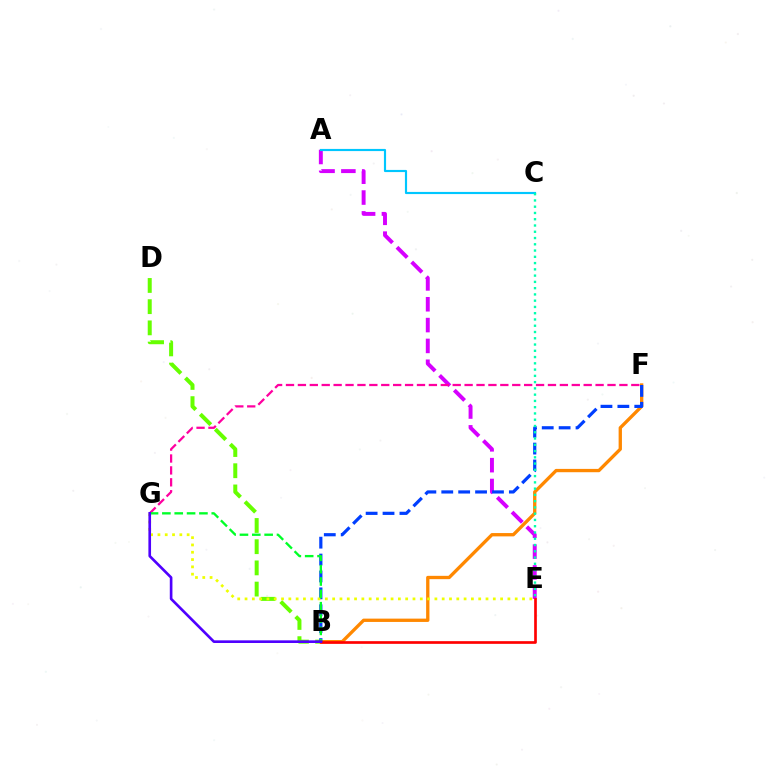{('A', 'E'): [{'color': '#d600ff', 'line_style': 'dashed', 'thickness': 2.83}], ('B', 'D'): [{'color': '#66ff00', 'line_style': 'dashed', 'thickness': 2.88}], ('F', 'G'): [{'color': '#ff00a0', 'line_style': 'dashed', 'thickness': 1.62}], ('A', 'C'): [{'color': '#00c7ff', 'line_style': 'solid', 'thickness': 1.55}], ('B', 'F'): [{'color': '#ff8800', 'line_style': 'solid', 'thickness': 2.39}, {'color': '#003fff', 'line_style': 'dashed', 'thickness': 2.3}], ('B', 'E'): [{'color': '#ff0000', 'line_style': 'solid', 'thickness': 1.93}], ('C', 'E'): [{'color': '#00ffaf', 'line_style': 'dotted', 'thickness': 1.7}], ('E', 'G'): [{'color': '#eeff00', 'line_style': 'dotted', 'thickness': 1.98}], ('B', 'G'): [{'color': '#00ff27', 'line_style': 'dashed', 'thickness': 1.68}, {'color': '#4f00ff', 'line_style': 'solid', 'thickness': 1.9}]}